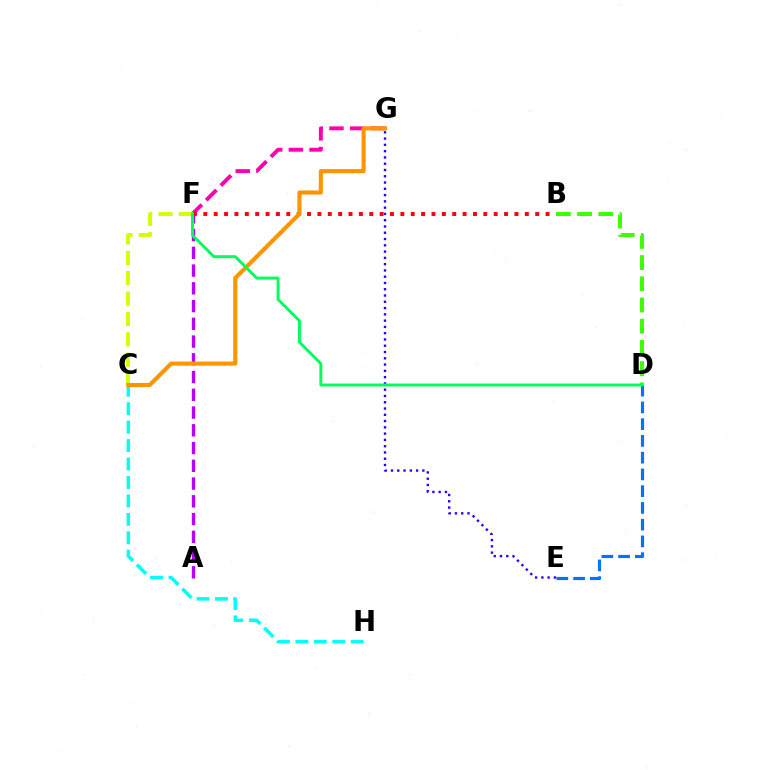{('D', 'E'): [{'color': '#0074ff', 'line_style': 'dashed', 'thickness': 2.28}], ('C', 'H'): [{'color': '#00fff6', 'line_style': 'dashed', 'thickness': 2.51}], ('F', 'G'): [{'color': '#ff00ac', 'line_style': 'dashed', 'thickness': 2.81}], ('C', 'F'): [{'color': '#d1ff00', 'line_style': 'dashed', 'thickness': 2.77}], ('A', 'F'): [{'color': '#b900ff', 'line_style': 'dashed', 'thickness': 2.41}], ('B', 'F'): [{'color': '#ff0000', 'line_style': 'dotted', 'thickness': 2.82}], ('B', 'D'): [{'color': '#3dff00', 'line_style': 'dashed', 'thickness': 2.88}], ('C', 'G'): [{'color': '#ff9400', 'line_style': 'solid', 'thickness': 2.95}], ('E', 'G'): [{'color': '#2500ff', 'line_style': 'dotted', 'thickness': 1.71}], ('D', 'F'): [{'color': '#00ff5c', 'line_style': 'solid', 'thickness': 2.11}]}